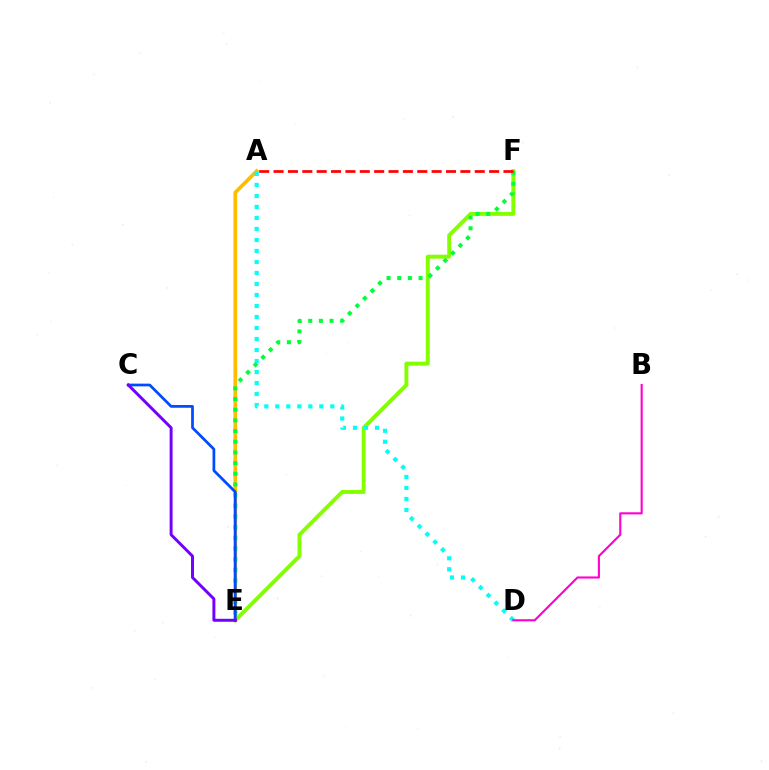{('E', 'F'): [{'color': '#84ff00', 'line_style': 'solid', 'thickness': 2.82}, {'color': '#00ff39', 'line_style': 'dotted', 'thickness': 2.9}], ('A', 'E'): [{'color': '#ffbd00', 'line_style': 'solid', 'thickness': 2.67}], ('A', 'D'): [{'color': '#00fff6', 'line_style': 'dotted', 'thickness': 2.99}], ('A', 'F'): [{'color': '#ff0000', 'line_style': 'dashed', 'thickness': 1.95}], ('B', 'D'): [{'color': '#ff00cf', 'line_style': 'solid', 'thickness': 1.52}], ('C', 'E'): [{'color': '#004bff', 'line_style': 'solid', 'thickness': 1.97}, {'color': '#7200ff', 'line_style': 'solid', 'thickness': 2.13}]}